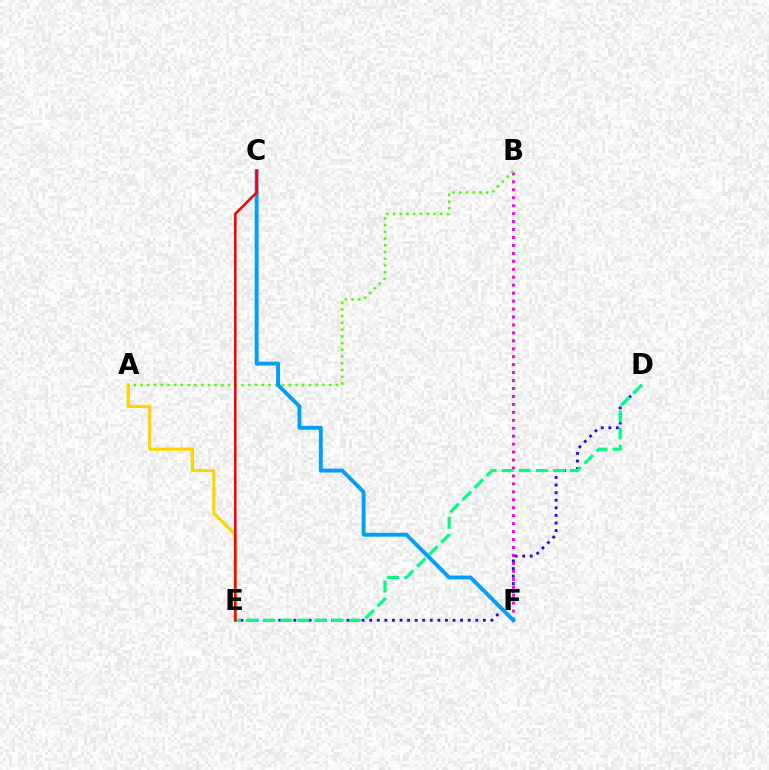{('B', 'F'): [{'color': '#ff00ed', 'line_style': 'dotted', 'thickness': 2.16}], ('A', 'B'): [{'color': '#4fff00', 'line_style': 'dotted', 'thickness': 1.83}], ('D', 'E'): [{'color': '#3700ff', 'line_style': 'dotted', 'thickness': 2.06}, {'color': '#00ff86', 'line_style': 'dashed', 'thickness': 2.33}], ('A', 'E'): [{'color': '#ffd500', 'line_style': 'solid', 'thickness': 2.29}], ('C', 'F'): [{'color': '#009eff', 'line_style': 'solid', 'thickness': 2.8}], ('C', 'E'): [{'color': '#ff0000', 'line_style': 'solid', 'thickness': 1.87}]}